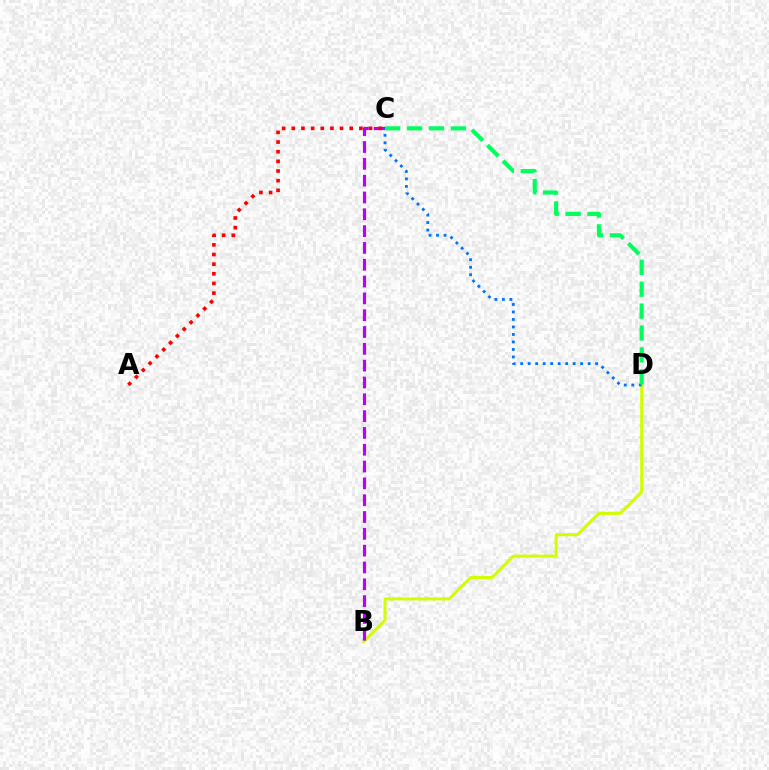{('B', 'D'): [{'color': '#d1ff00', 'line_style': 'solid', 'thickness': 2.16}], ('B', 'C'): [{'color': '#b900ff', 'line_style': 'dashed', 'thickness': 2.28}], ('C', 'D'): [{'color': '#0074ff', 'line_style': 'dotted', 'thickness': 2.04}, {'color': '#00ff5c', 'line_style': 'dashed', 'thickness': 2.98}], ('A', 'C'): [{'color': '#ff0000', 'line_style': 'dotted', 'thickness': 2.62}]}